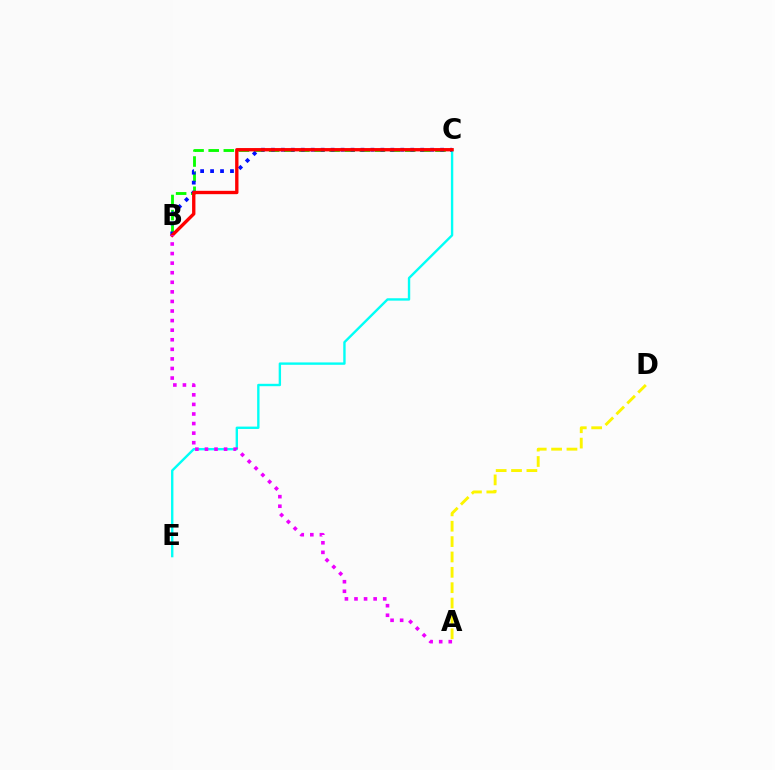{('B', 'C'): [{'color': '#08ff00', 'line_style': 'dashed', 'thickness': 2.05}, {'color': '#0010ff', 'line_style': 'dotted', 'thickness': 2.7}, {'color': '#ff0000', 'line_style': 'solid', 'thickness': 2.41}], ('C', 'E'): [{'color': '#00fff6', 'line_style': 'solid', 'thickness': 1.71}], ('A', 'D'): [{'color': '#fcf500', 'line_style': 'dashed', 'thickness': 2.09}], ('A', 'B'): [{'color': '#ee00ff', 'line_style': 'dotted', 'thickness': 2.6}]}